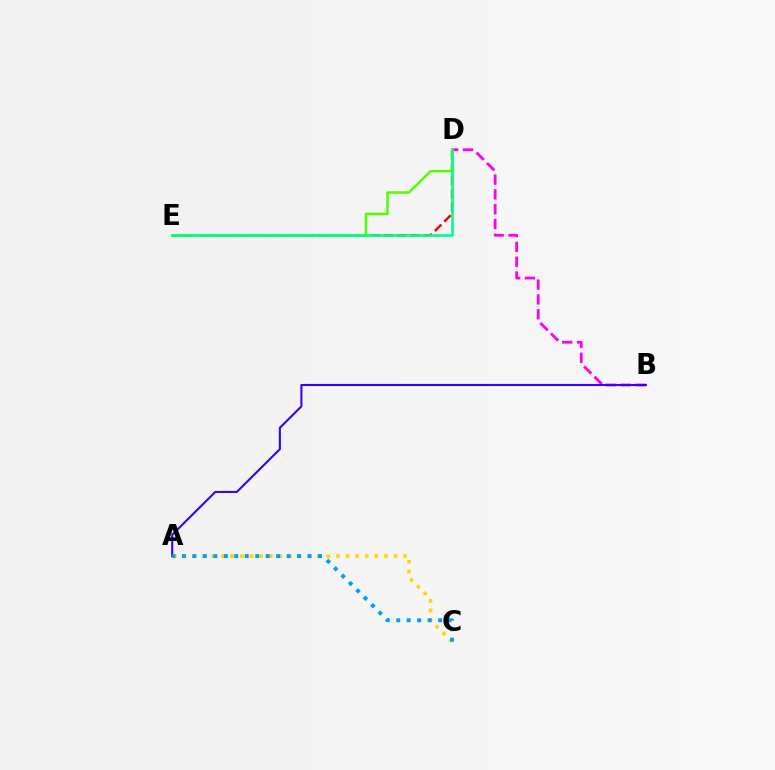{('B', 'D'): [{'color': '#ff00ed', 'line_style': 'dashed', 'thickness': 2.01}], ('A', 'B'): [{'color': '#3700ff', 'line_style': 'solid', 'thickness': 1.5}], ('A', 'C'): [{'color': '#ffd500', 'line_style': 'dotted', 'thickness': 2.61}, {'color': '#009eff', 'line_style': 'dotted', 'thickness': 2.84}], ('D', 'E'): [{'color': '#ff0000', 'line_style': 'dashed', 'thickness': 1.79}, {'color': '#4fff00', 'line_style': 'solid', 'thickness': 1.77}, {'color': '#00ff86', 'line_style': 'solid', 'thickness': 1.91}]}